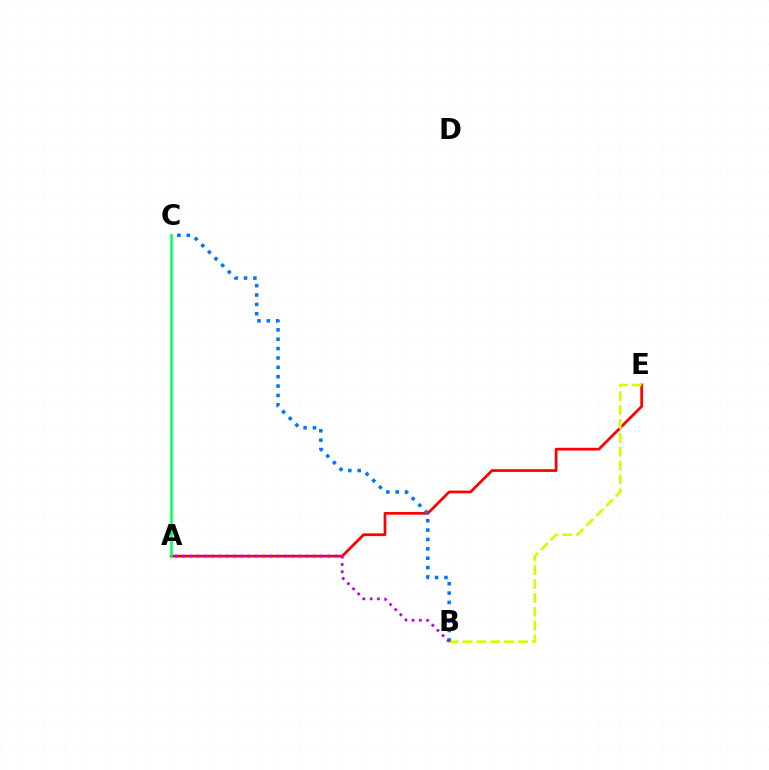{('A', 'E'): [{'color': '#ff0000', 'line_style': 'solid', 'thickness': 1.97}], ('B', 'E'): [{'color': '#d1ff00', 'line_style': 'dashed', 'thickness': 1.88}], ('B', 'C'): [{'color': '#0074ff', 'line_style': 'dotted', 'thickness': 2.55}], ('A', 'B'): [{'color': '#b900ff', 'line_style': 'dotted', 'thickness': 1.97}], ('A', 'C'): [{'color': '#00ff5c', 'line_style': 'solid', 'thickness': 1.83}]}